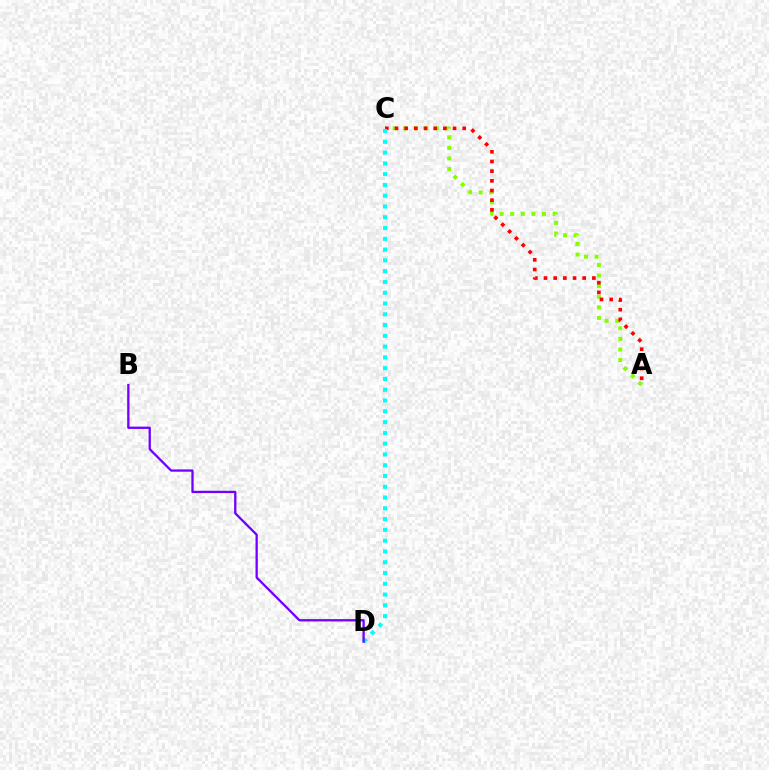{('A', 'C'): [{'color': '#84ff00', 'line_style': 'dotted', 'thickness': 2.88}, {'color': '#ff0000', 'line_style': 'dotted', 'thickness': 2.63}], ('C', 'D'): [{'color': '#00fff6', 'line_style': 'dotted', 'thickness': 2.93}], ('B', 'D'): [{'color': '#7200ff', 'line_style': 'solid', 'thickness': 1.65}]}